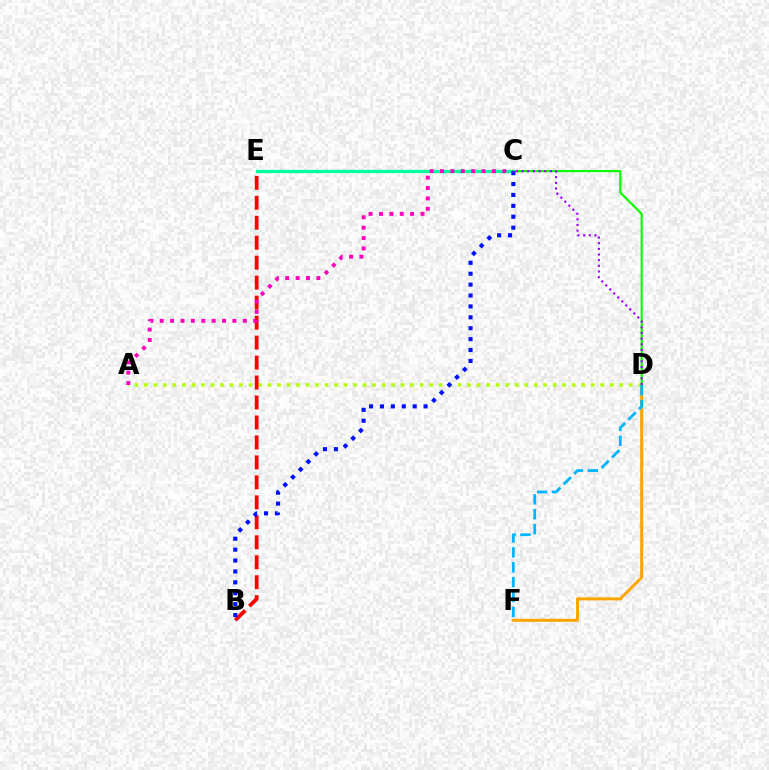{('D', 'F'): [{'color': '#ffa500', 'line_style': 'solid', 'thickness': 2.17}, {'color': '#00b5ff', 'line_style': 'dashed', 'thickness': 2.02}], ('A', 'D'): [{'color': '#b3ff00', 'line_style': 'dotted', 'thickness': 2.58}], ('B', 'E'): [{'color': '#ff0000', 'line_style': 'dashed', 'thickness': 2.71}], ('C', 'D'): [{'color': '#08ff00', 'line_style': 'solid', 'thickness': 1.55}, {'color': '#9b00ff', 'line_style': 'dotted', 'thickness': 1.54}], ('C', 'E'): [{'color': '#00ff9d', 'line_style': 'solid', 'thickness': 2.36}], ('B', 'C'): [{'color': '#0010ff', 'line_style': 'dotted', 'thickness': 2.96}], ('A', 'C'): [{'color': '#ff00bd', 'line_style': 'dotted', 'thickness': 2.82}]}